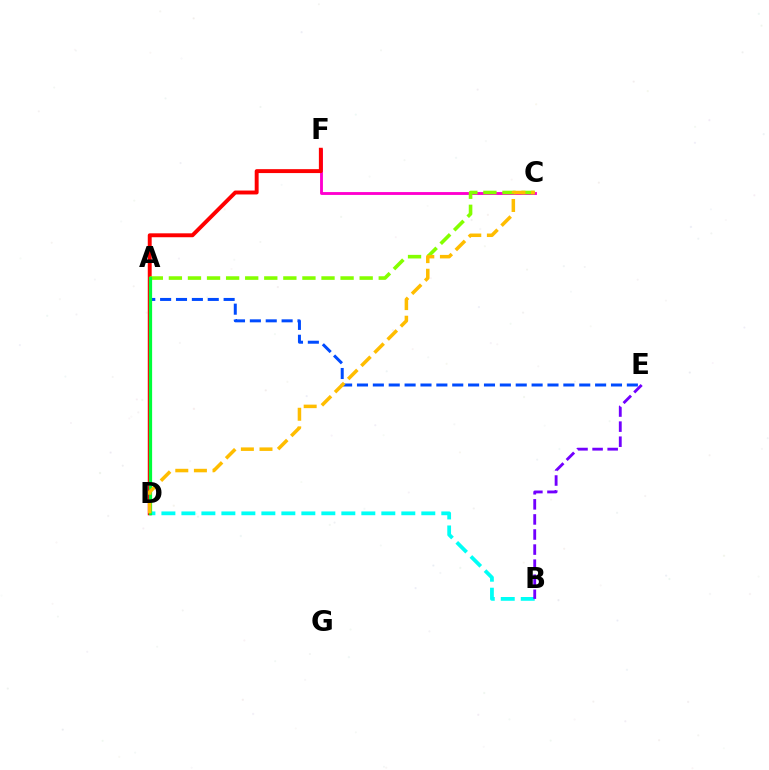{('C', 'F'): [{'color': '#ff00cf', 'line_style': 'solid', 'thickness': 2.06}], ('A', 'E'): [{'color': '#004bff', 'line_style': 'dashed', 'thickness': 2.16}], ('D', 'F'): [{'color': '#ff0000', 'line_style': 'solid', 'thickness': 2.82}], ('A', 'C'): [{'color': '#84ff00', 'line_style': 'dashed', 'thickness': 2.59}], ('B', 'D'): [{'color': '#00fff6', 'line_style': 'dashed', 'thickness': 2.72}], ('A', 'D'): [{'color': '#00ff39', 'line_style': 'solid', 'thickness': 2.33}], ('C', 'D'): [{'color': '#ffbd00', 'line_style': 'dashed', 'thickness': 2.53}], ('B', 'E'): [{'color': '#7200ff', 'line_style': 'dashed', 'thickness': 2.05}]}